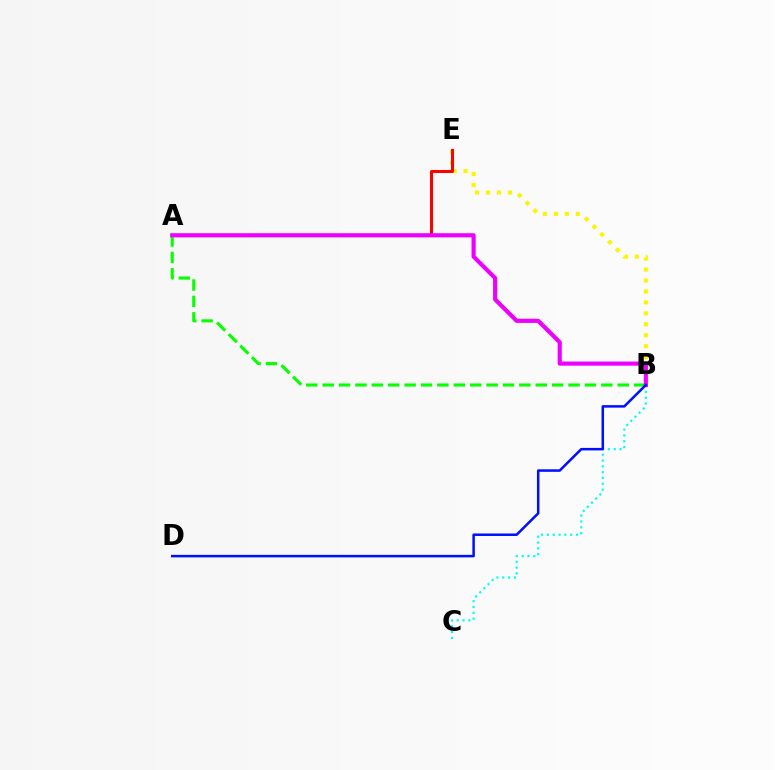{('B', 'E'): [{'color': '#fcf500', 'line_style': 'dotted', 'thickness': 2.98}], ('A', 'E'): [{'color': '#ff0000', 'line_style': 'solid', 'thickness': 2.18}], ('B', 'C'): [{'color': '#00fff6', 'line_style': 'dotted', 'thickness': 1.58}], ('A', 'B'): [{'color': '#08ff00', 'line_style': 'dashed', 'thickness': 2.23}, {'color': '#ee00ff', 'line_style': 'solid', 'thickness': 2.98}], ('B', 'D'): [{'color': '#0010ff', 'line_style': 'solid', 'thickness': 1.81}]}